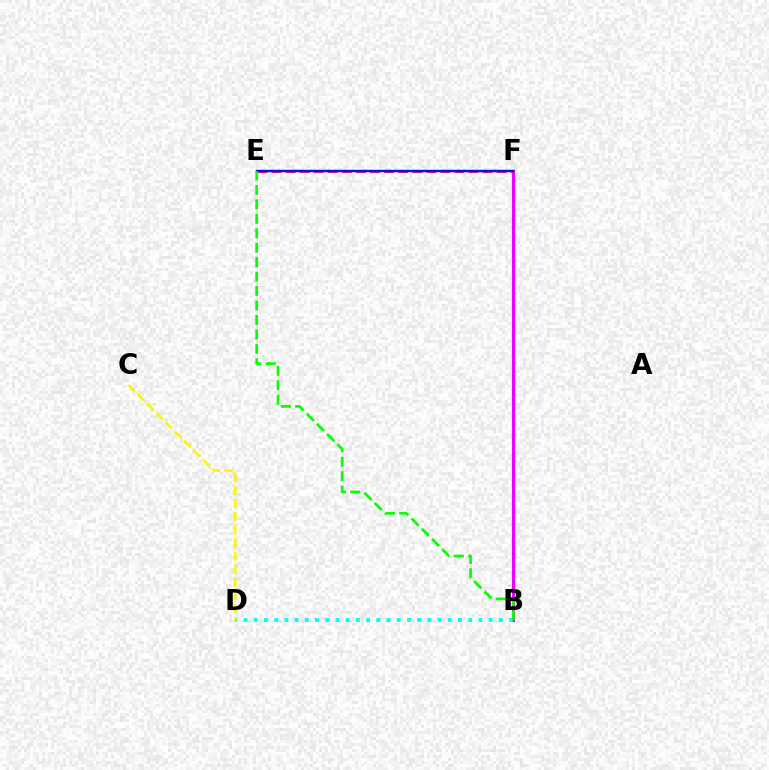{('B', 'F'): [{'color': '#ee00ff', 'line_style': 'solid', 'thickness': 2.27}], ('E', 'F'): [{'color': '#ff0000', 'line_style': 'dashed', 'thickness': 1.91}, {'color': '#0010ff', 'line_style': 'solid', 'thickness': 1.77}], ('B', 'D'): [{'color': '#00fff6', 'line_style': 'dotted', 'thickness': 2.77}], ('C', 'D'): [{'color': '#fcf500', 'line_style': 'dashed', 'thickness': 1.78}], ('B', 'E'): [{'color': '#08ff00', 'line_style': 'dashed', 'thickness': 1.96}]}